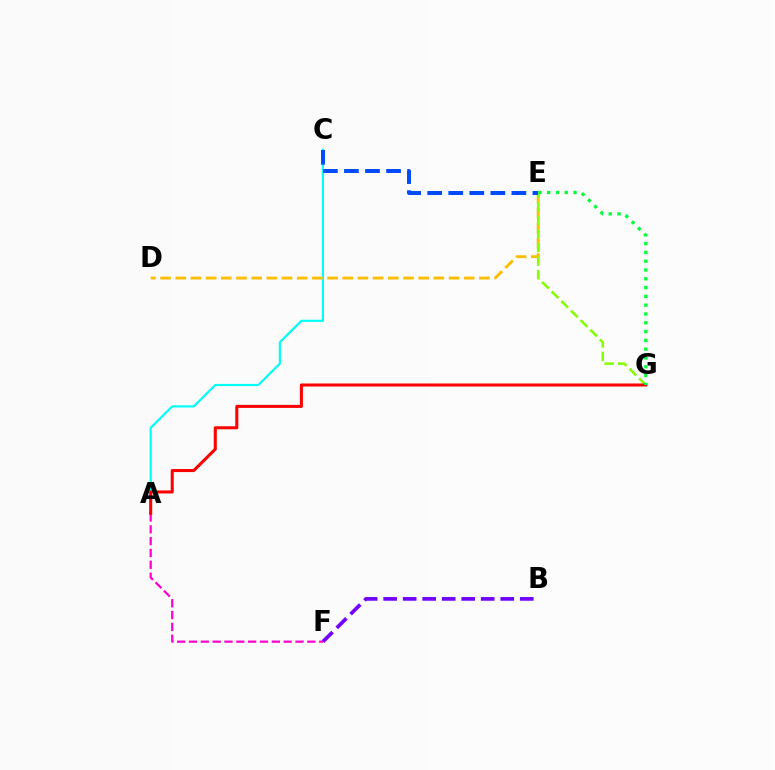{('B', 'F'): [{'color': '#7200ff', 'line_style': 'dashed', 'thickness': 2.65}], ('A', 'C'): [{'color': '#00fff6', 'line_style': 'solid', 'thickness': 1.57}], ('A', 'F'): [{'color': '#ff00cf', 'line_style': 'dashed', 'thickness': 1.61}], ('D', 'E'): [{'color': '#ffbd00', 'line_style': 'dashed', 'thickness': 2.06}], ('E', 'G'): [{'color': '#84ff00', 'line_style': 'dashed', 'thickness': 1.85}, {'color': '#00ff39', 'line_style': 'dotted', 'thickness': 2.39}], ('A', 'G'): [{'color': '#ff0000', 'line_style': 'solid', 'thickness': 2.19}], ('C', 'E'): [{'color': '#004bff', 'line_style': 'dashed', 'thickness': 2.86}]}